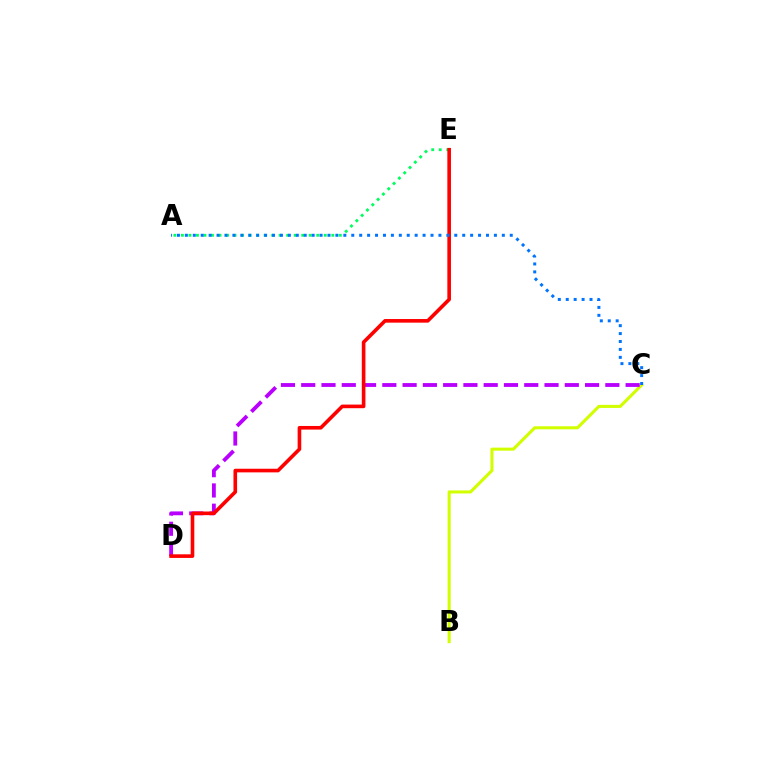{('B', 'C'): [{'color': '#d1ff00', 'line_style': 'solid', 'thickness': 2.21}], ('A', 'E'): [{'color': '#00ff5c', 'line_style': 'dotted', 'thickness': 2.04}], ('C', 'D'): [{'color': '#b900ff', 'line_style': 'dashed', 'thickness': 2.75}], ('D', 'E'): [{'color': '#ff0000', 'line_style': 'solid', 'thickness': 2.61}], ('A', 'C'): [{'color': '#0074ff', 'line_style': 'dotted', 'thickness': 2.15}]}